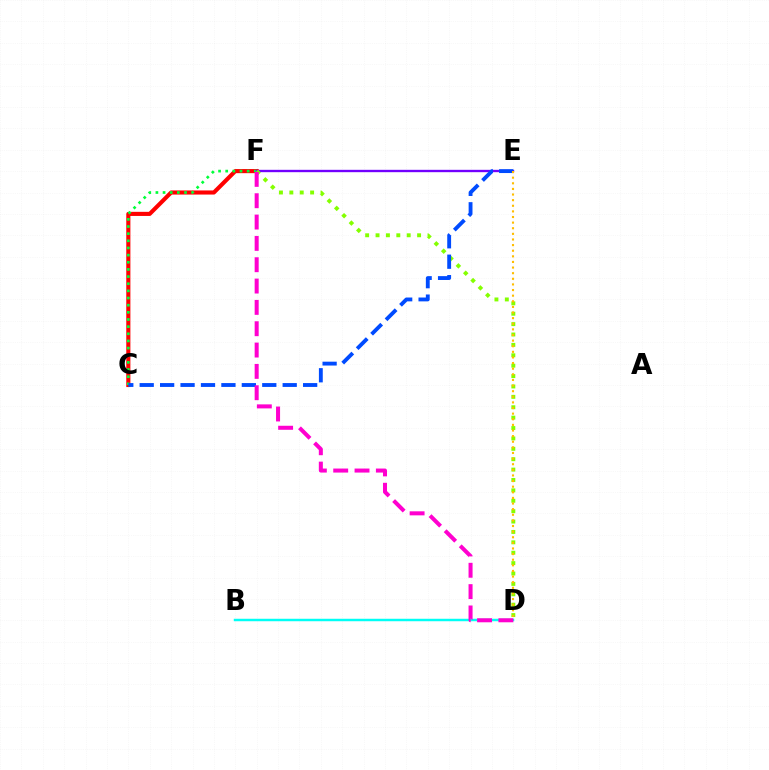{('C', 'F'): [{'color': '#ff0000', 'line_style': 'solid', 'thickness': 2.96}, {'color': '#00ff39', 'line_style': 'dotted', 'thickness': 1.94}], ('E', 'F'): [{'color': '#7200ff', 'line_style': 'solid', 'thickness': 1.7}], ('D', 'F'): [{'color': '#84ff00', 'line_style': 'dotted', 'thickness': 2.82}, {'color': '#ff00cf', 'line_style': 'dashed', 'thickness': 2.9}], ('C', 'E'): [{'color': '#004bff', 'line_style': 'dashed', 'thickness': 2.78}], ('B', 'D'): [{'color': '#00fff6', 'line_style': 'solid', 'thickness': 1.77}], ('D', 'E'): [{'color': '#ffbd00', 'line_style': 'dotted', 'thickness': 1.53}]}